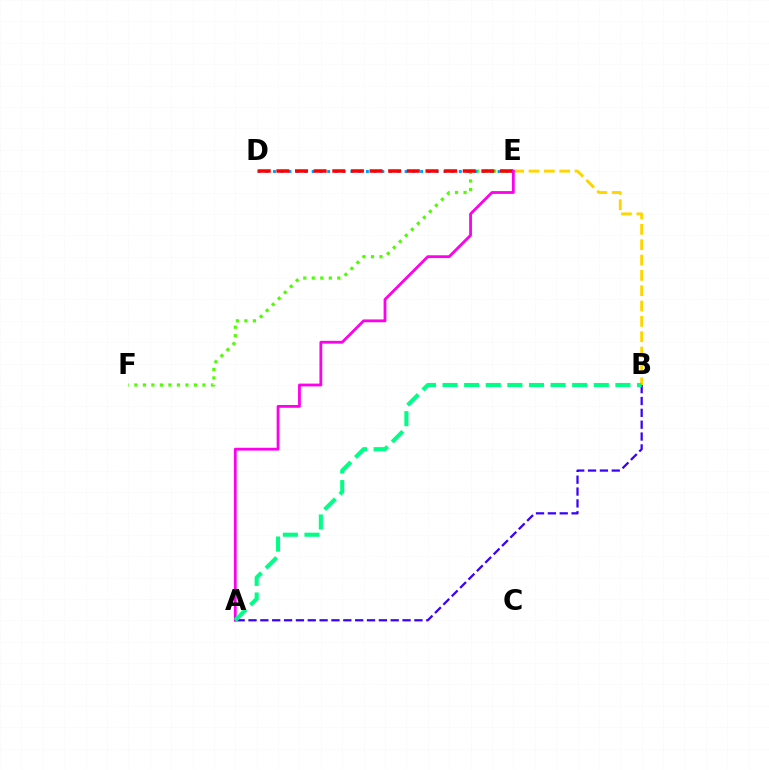{('E', 'F'): [{'color': '#4fff00', 'line_style': 'dotted', 'thickness': 2.31}], ('D', 'E'): [{'color': '#009eff', 'line_style': 'dotted', 'thickness': 2.1}, {'color': '#ff0000', 'line_style': 'dashed', 'thickness': 2.53}], ('A', 'B'): [{'color': '#3700ff', 'line_style': 'dashed', 'thickness': 1.61}, {'color': '#00ff86', 'line_style': 'dashed', 'thickness': 2.94}], ('B', 'E'): [{'color': '#ffd500', 'line_style': 'dashed', 'thickness': 2.08}], ('A', 'E'): [{'color': '#ff00ed', 'line_style': 'solid', 'thickness': 2.02}]}